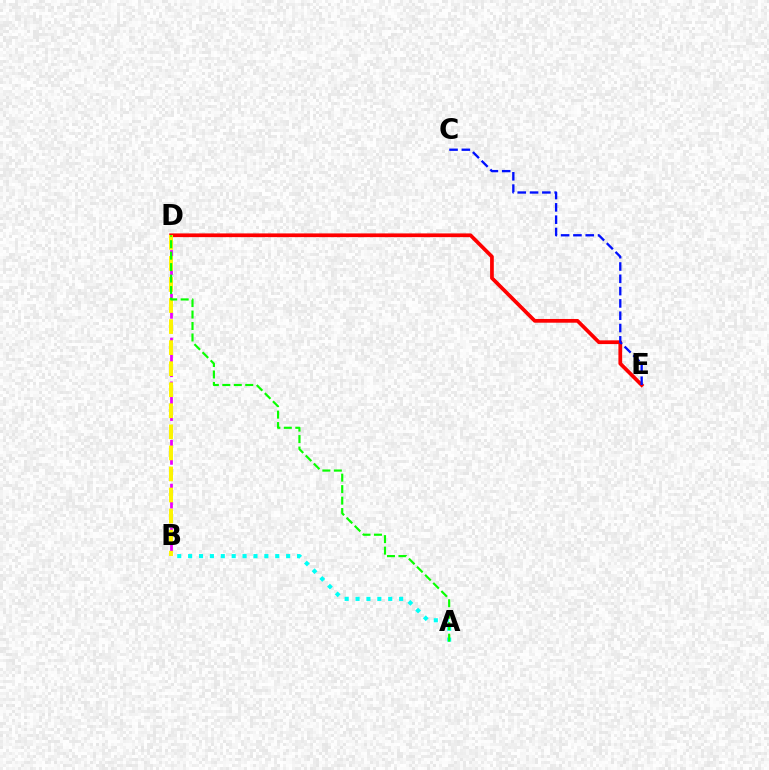{('D', 'E'): [{'color': '#ff0000', 'line_style': 'solid', 'thickness': 2.68}], ('B', 'D'): [{'color': '#ee00ff', 'line_style': 'dashed', 'thickness': 1.98}, {'color': '#fcf500', 'line_style': 'dashed', 'thickness': 2.86}], ('A', 'B'): [{'color': '#00fff6', 'line_style': 'dotted', 'thickness': 2.96}], ('A', 'D'): [{'color': '#08ff00', 'line_style': 'dashed', 'thickness': 1.56}], ('C', 'E'): [{'color': '#0010ff', 'line_style': 'dashed', 'thickness': 1.67}]}